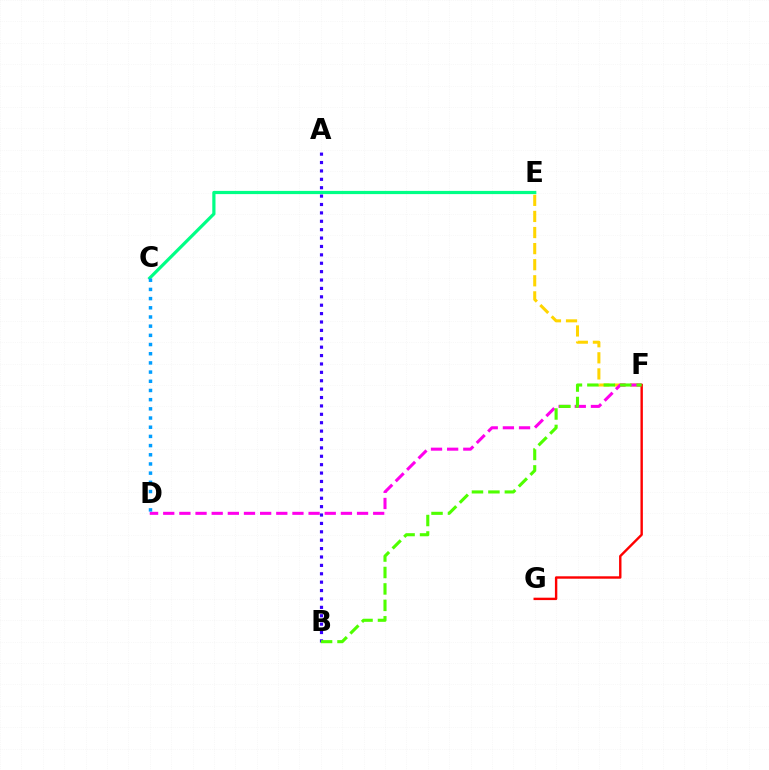{('E', 'F'): [{'color': '#ffd500', 'line_style': 'dashed', 'thickness': 2.19}], ('D', 'F'): [{'color': '#ff00ed', 'line_style': 'dashed', 'thickness': 2.19}], ('C', 'E'): [{'color': '#00ff86', 'line_style': 'solid', 'thickness': 2.31}], ('A', 'B'): [{'color': '#3700ff', 'line_style': 'dotted', 'thickness': 2.28}], ('F', 'G'): [{'color': '#ff0000', 'line_style': 'solid', 'thickness': 1.73}], ('B', 'F'): [{'color': '#4fff00', 'line_style': 'dashed', 'thickness': 2.23}], ('C', 'D'): [{'color': '#009eff', 'line_style': 'dotted', 'thickness': 2.5}]}